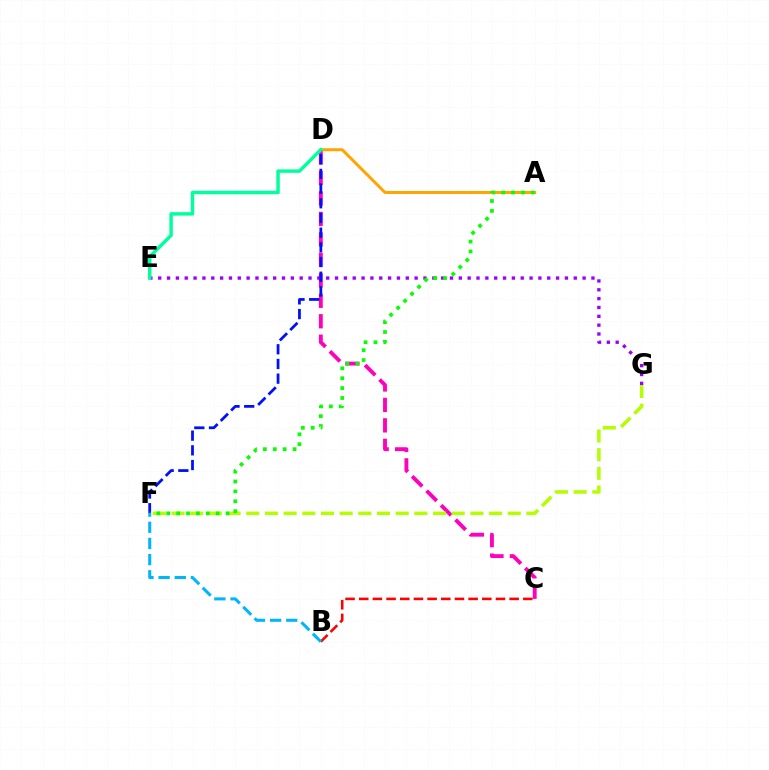{('C', 'D'): [{'color': '#ff00bd', 'line_style': 'dashed', 'thickness': 2.78}], ('E', 'G'): [{'color': '#9b00ff', 'line_style': 'dotted', 'thickness': 2.4}], ('B', 'C'): [{'color': '#ff0000', 'line_style': 'dashed', 'thickness': 1.86}], ('F', 'G'): [{'color': '#b3ff00', 'line_style': 'dashed', 'thickness': 2.54}], ('A', 'D'): [{'color': '#ffa500', 'line_style': 'solid', 'thickness': 2.16}], ('B', 'F'): [{'color': '#00b5ff', 'line_style': 'dashed', 'thickness': 2.19}], ('D', 'F'): [{'color': '#0010ff', 'line_style': 'dashed', 'thickness': 2.0}], ('D', 'E'): [{'color': '#00ff9d', 'line_style': 'solid', 'thickness': 2.49}], ('A', 'F'): [{'color': '#08ff00', 'line_style': 'dotted', 'thickness': 2.69}]}